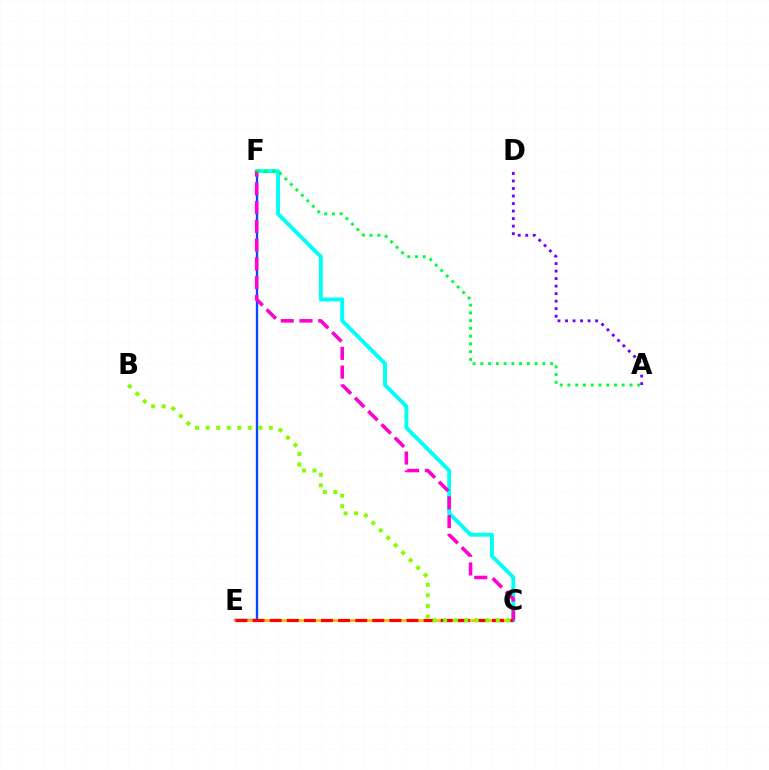{('E', 'F'): [{'color': '#004bff', 'line_style': 'solid', 'thickness': 1.68}], ('C', 'E'): [{'color': '#ffbd00', 'line_style': 'solid', 'thickness': 1.96}, {'color': '#ff0000', 'line_style': 'dashed', 'thickness': 2.32}], ('C', 'F'): [{'color': '#00fff6', 'line_style': 'solid', 'thickness': 2.79}, {'color': '#ff00cf', 'line_style': 'dashed', 'thickness': 2.55}], ('B', 'C'): [{'color': '#84ff00', 'line_style': 'dotted', 'thickness': 2.87}], ('A', 'D'): [{'color': '#7200ff', 'line_style': 'dotted', 'thickness': 2.04}], ('A', 'F'): [{'color': '#00ff39', 'line_style': 'dotted', 'thickness': 2.11}]}